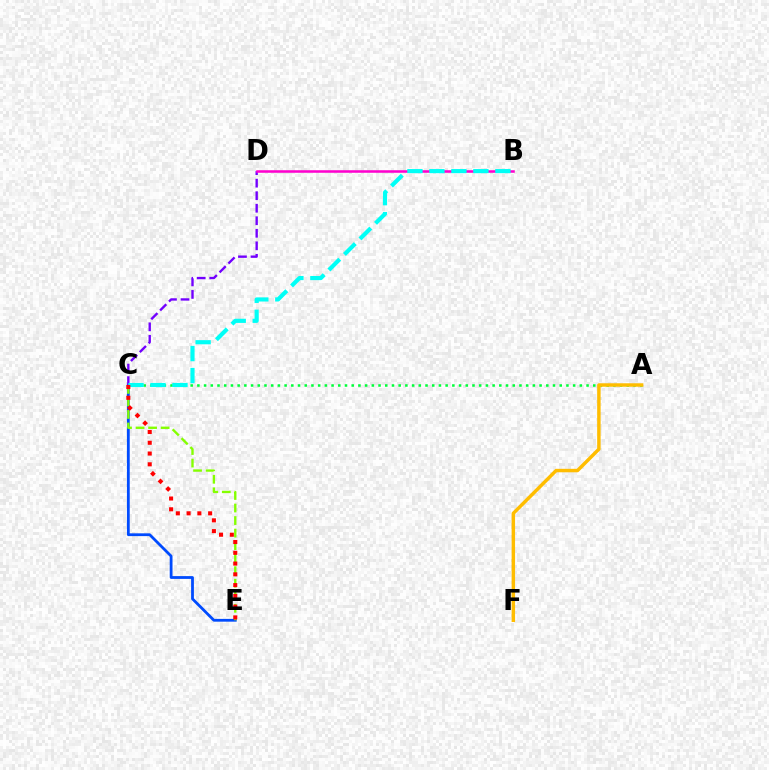{('C', 'E'): [{'color': '#004bff', 'line_style': 'solid', 'thickness': 2.01}, {'color': '#84ff00', 'line_style': 'dashed', 'thickness': 1.7}, {'color': '#ff0000', 'line_style': 'dotted', 'thickness': 2.93}], ('A', 'C'): [{'color': '#00ff39', 'line_style': 'dotted', 'thickness': 1.82}], ('A', 'F'): [{'color': '#ffbd00', 'line_style': 'solid', 'thickness': 2.49}], ('C', 'D'): [{'color': '#7200ff', 'line_style': 'dashed', 'thickness': 1.7}], ('B', 'D'): [{'color': '#ff00cf', 'line_style': 'solid', 'thickness': 1.83}], ('B', 'C'): [{'color': '#00fff6', 'line_style': 'dashed', 'thickness': 2.99}]}